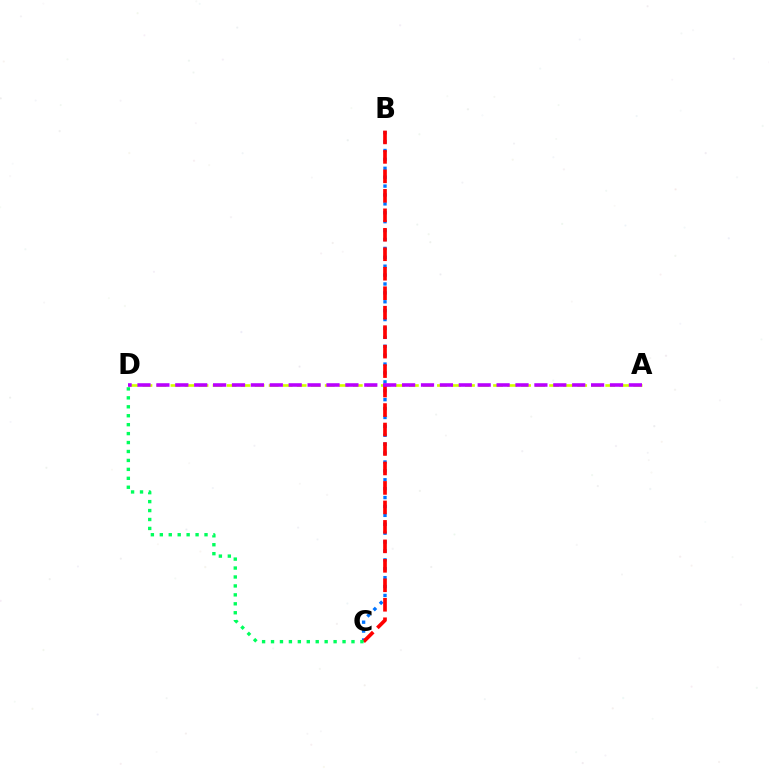{('B', 'C'): [{'color': '#0074ff', 'line_style': 'dotted', 'thickness': 2.42}, {'color': '#ff0000', 'line_style': 'dashed', 'thickness': 2.65}], ('A', 'D'): [{'color': '#d1ff00', 'line_style': 'dashed', 'thickness': 1.91}, {'color': '#b900ff', 'line_style': 'dashed', 'thickness': 2.57}], ('C', 'D'): [{'color': '#00ff5c', 'line_style': 'dotted', 'thickness': 2.43}]}